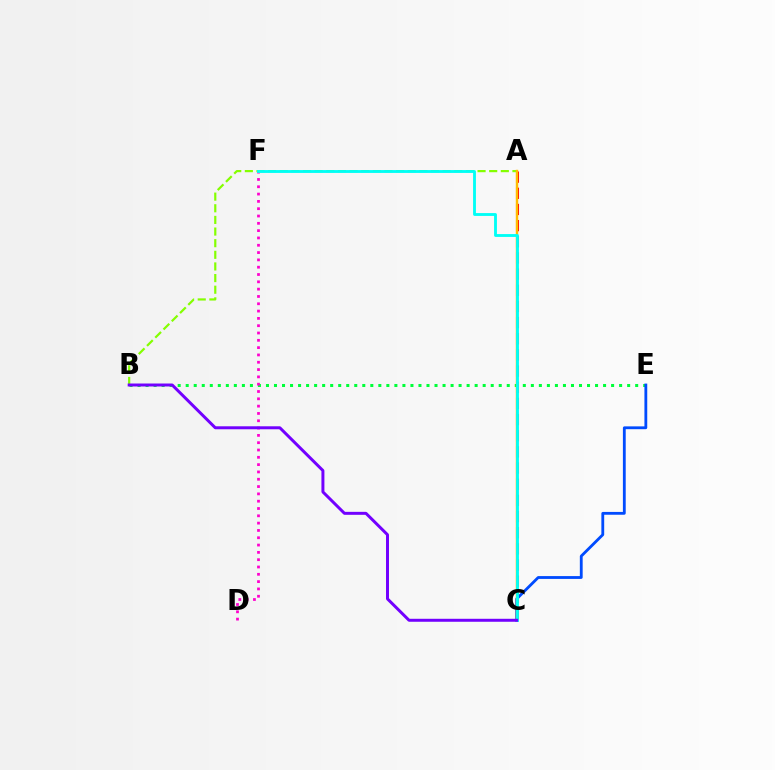{('B', 'E'): [{'color': '#00ff39', 'line_style': 'dotted', 'thickness': 2.18}], ('A', 'C'): [{'color': '#ff0000', 'line_style': 'dashed', 'thickness': 2.2}, {'color': '#ffbd00', 'line_style': 'solid', 'thickness': 1.74}], ('A', 'B'): [{'color': '#84ff00', 'line_style': 'dashed', 'thickness': 1.58}], ('C', 'E'): [{'color': '#004bff', 'line_style': 'solid', 'thickness': 2.03}], ('D', 'F'): [{'color': '#ff00cf', 'line_style': 'dotted', 'thickness': 1.99}], ('C', 'F'): [{'color': '#00fff6', 'line_style': 'solid', 'thickness': 2.06}], ('B', 'C'): [{'color': '#7200ff', 'line_style': 'solid', 'thickness': 2.14}]}